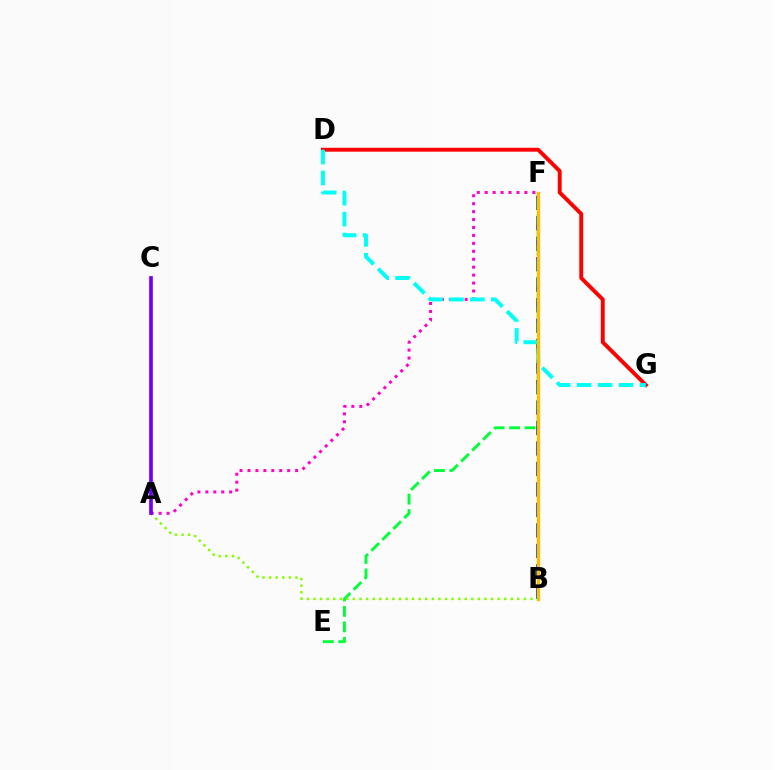{('A', 'F'): [{'color': '#ff00cf', 'line_style': 'dotted', 'thickness': 2.16}], ('B', 'F'): [{'color': '#004bff', 'line_style': 'dashed', 'thickness': 2.78}, {'color': '#ffbd00', 'line_style': 'solid', 'thickness': 2.41}], ('D', 'G'): [{'color': '#ff0000', 'line_style': 'solid', 'thickness': 2.81}, {'color': '#00fff6', 'line_style': 'dashed', 'thickness': 2.84}], ('E', 'F'): [{'color': '#00ff39', 'line_style': 'dashed', 'thickness': 2.1}], ('A', 'B'): [{'color': '#84ff00', 'line_style': 'dotted', 'thickness': 1.79}], ('A', 'C'): [{'color': '#7200ff', 'line_style': 'solid', 'thickness': 2.66}]}